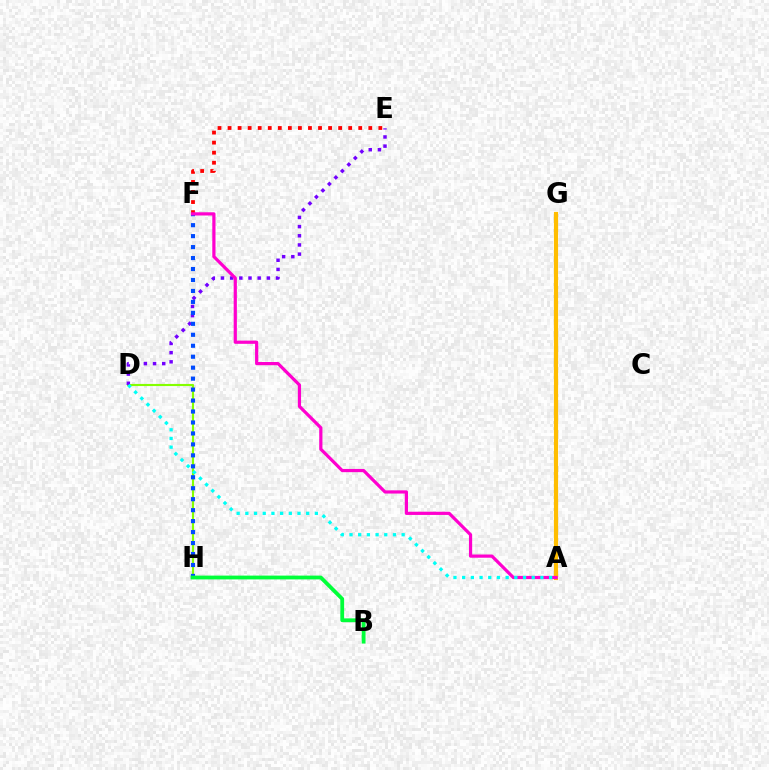{('E', 'F'): [{'color': '#ff0000', 'line_style': 'dotted', 'thickness': 2.73}], ('A', 'G'): [{'color': '#ffbd00', 'line_style': 'solid', 'thickness': 2.99}], ('D', 'H'): [{'color': '#84ff00', 'line_style': 'solid', 'thickness': 1.53}], ('D', 'E'): [{'color': '#7200ff', 'line_style': 'dotted', 'thickness': 2.49}], ('F', 'H'): [{'color': '#004bff', 'line_style': 'dotted', 'thickness': 2.98}], ('A', 'F'): [{'color': '#ff00cf', 'line_style': 'solid', 'thickness': 2.31}], ('A', 'D'): [{'color': '#00fff6', 'line_style': 'dotted', 'thickness': 2.36}], ('B', 'H'): [{'color': '#00ff39', 'line_style': 'solid', 'thickness': 2.74}]}